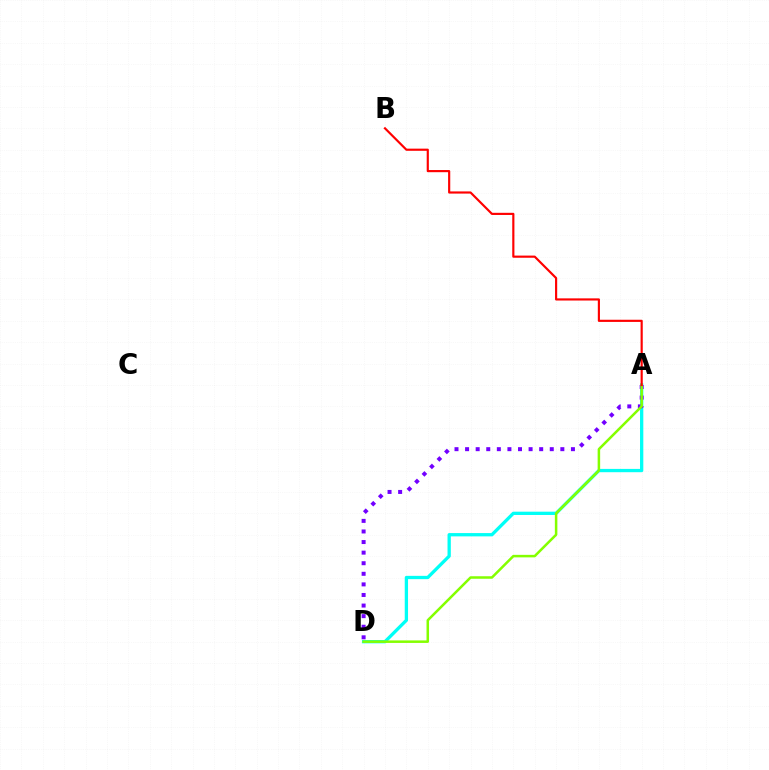{('A', 'D'): [{'color': '#00fff6', 'line_style': 'solid', 'thickness': 2.37}, {'color': '#7200ff', 'line_style': 'dotted', 'thickness': 2.88}, {'color': '#84ff00', 'line_style': 'solid', 'thickness': 1.81}], ('A', 'B'): [{'color': '#ff0000', 'line_style': 'solid', 'thickness': 1.56}]}